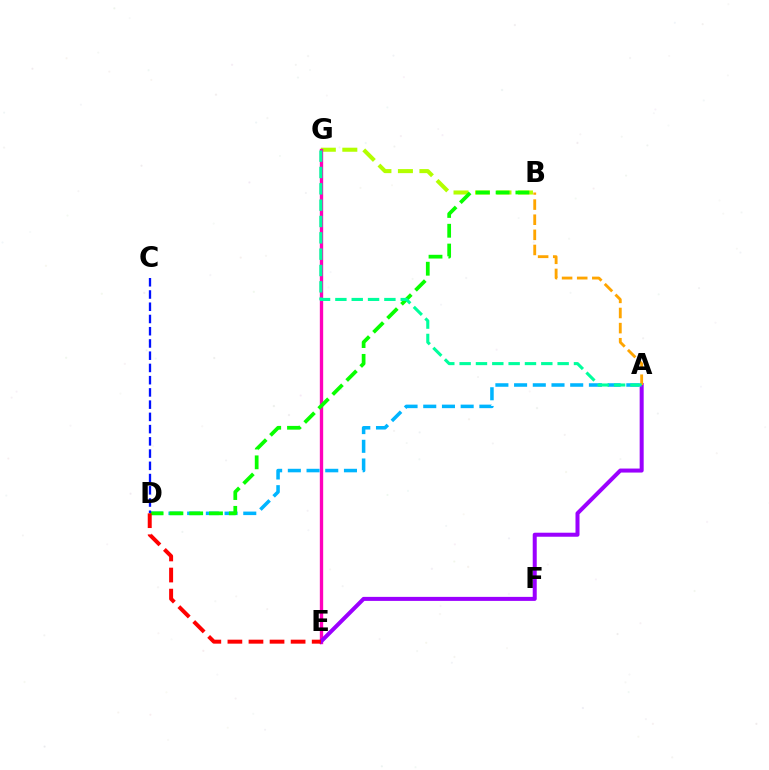{('B', 'G'): [{'color': '#b3ff00', 'line_style': 'dashed', 'thickness': 2.92}], ('E', 'G'): [{'color': '#ff00bd', 'line_style': 'solid', 'thickness': 2.41}], ('A', 'E'): [{'color': '#9b00ff', 'line_style': 'solid', 'thickness': 2.89}], ('A', 'D'): [{'color': '#00b5ff', 'line_style': 'dashed', 'thickness': 2.54}], ('A', 'B'): [{'color': '#ffa500', 'line_style': 'dashed', 'thickness': 2.05}], ('B', 'D'): [{'color': '#08ff00', 'line_style': 'dashed', 'thickness': 2.69}], ('C', 'D'): [{'color': '#0010ff', 'line_style': 'dashed', 'thickness': 1.66}], ('D', 'E'): [{'color': '#ff0000', 'line_style': 'dashed', 'thickness': 2.86}], ('A', 'G'): [{'color': '#00ff9d', 'line_style': 'dashed', 'thickness': 2.22}]}